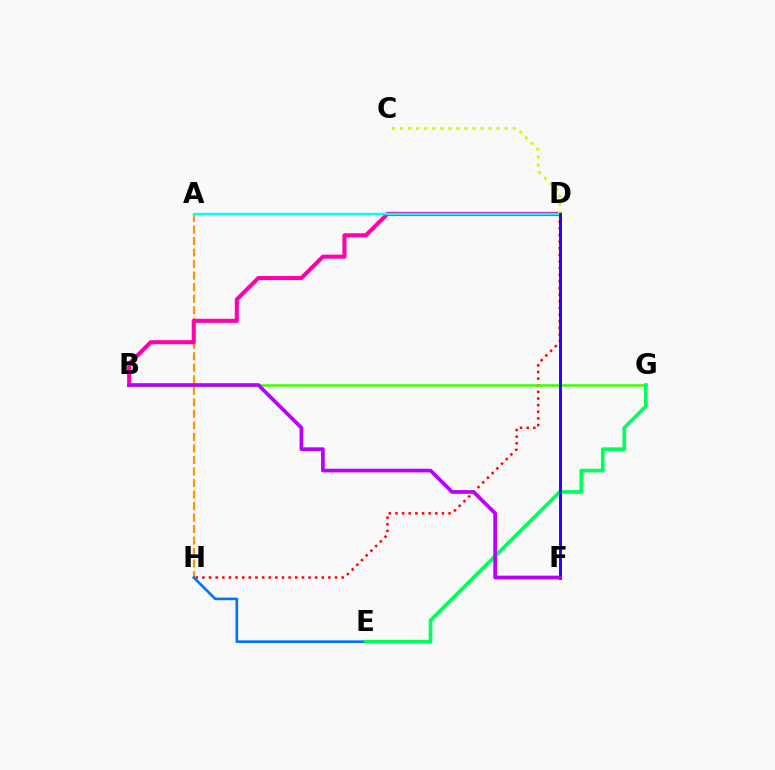{('D', 'H'): [{'color': '#ff0000', 'line_style': 'dotted', 'thickness': 1.8}], ('B', 'G'): [{'color': '#3dff00', 'line_style': 'solid', 'thickness': 1.84}], ('A', 'H'): [{'color': '#ff9400', 'line_style': 'dashed', 'thickness': 1.56}], ('B', 'D'): [{'color': '#ff00ac', 'line_style': 'solid', 'thickness': 2.92}], ('A', 'D'): [{'color': '#00fff6', 'line_style': 'solid', 'thickness': 1.69}], ('C', 'D'): [{'color': '#d1ff00', 'line_style': 'dotted', 'thickness': 2.18}], ('E', 'H'): [{'color': '#0074ff', 'line_style': 'solid', 'thickness': 1.9}], ('E', 'G'): [{'color': '#00ff5c', 'line_style': 'solid', 'thickness': 2.64}], ('D', 'F'): [{'color': '#2500ff', 'line_style': 'solid', 'thickness': 2.1}], ('B', 'F'): [{'color': '#b900ff', 'line_style': 'solid', 'thickness': 2.66}]}